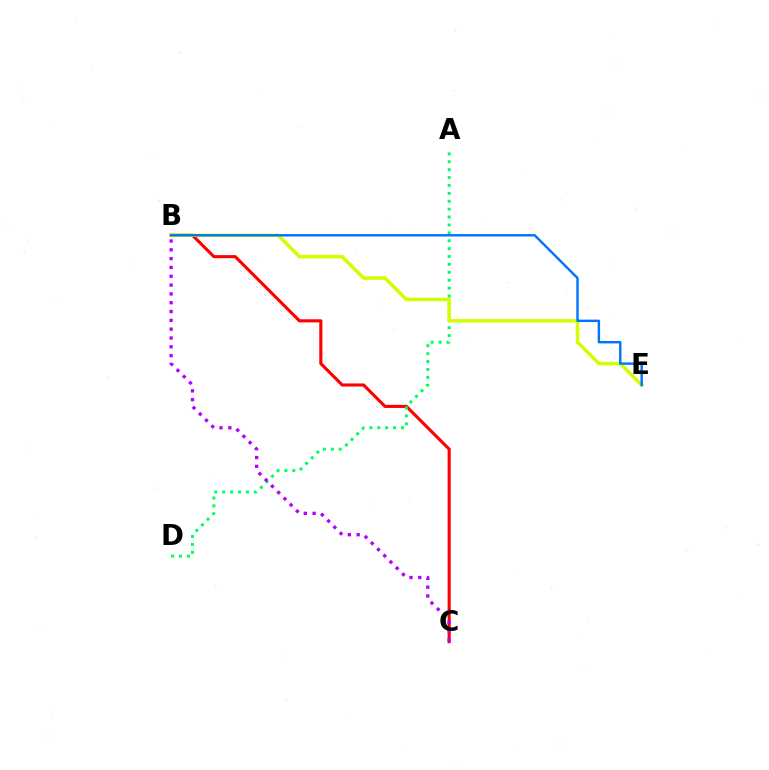{('B', 'C'): [{'color': '#ff0000', 'line_style': 'solid', 'thickness': 2.24}, {'color': '#b900ff', 'line_style': 'dotted', 'thickness': 2.4}], ('A', 'D'): [{'color': '#00ff5c', 'line_style': 'dotted', 'thickness': 2.15}], ('B', 'E'): [{'color': '#d1ff00', 'line_style': 'solid', 'thickness': 2.54}, {'color': '#0074ff', 'line_style': 'solid', 'thickness': 1.74}]}